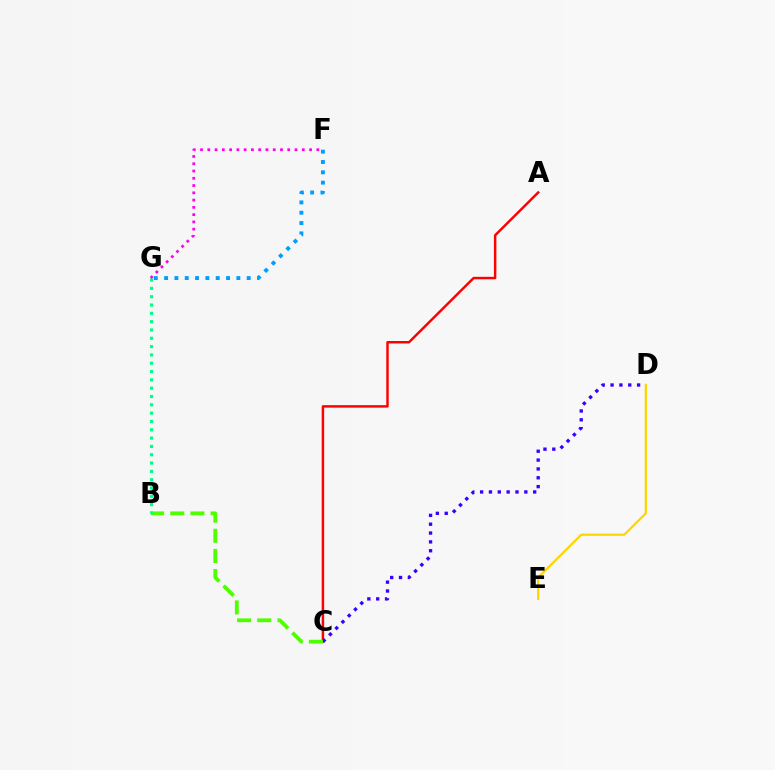{('A', 'C'): [{'color': '#ff0000', 'line_style': 'solid', 'thickness': 1.77}], ('C', 'D'): [{'color': '#3700ff', 'line_style': 'dotted', 'thickness': 2.4}], ('B', 'C'): [{'color': '#4fff00', 'line_style': 'dashed', 'thickness': 2.74}], ('F', 'G'): [{'color': '#009eff', 'line_style': 'dotted', 'thickness': 2.8}, {'color': '#ff00ed', 'line_style': 'dotted', 'thickness': 1.97}], ('D', 'E'): [{'color': '#ffd500', 'line_style': 'solid', 'thickness': 1.62}], ('B', 'G'): [{'color': '#00ff86', 'line_style': 'dotted', 'thickness': 2.26}]}